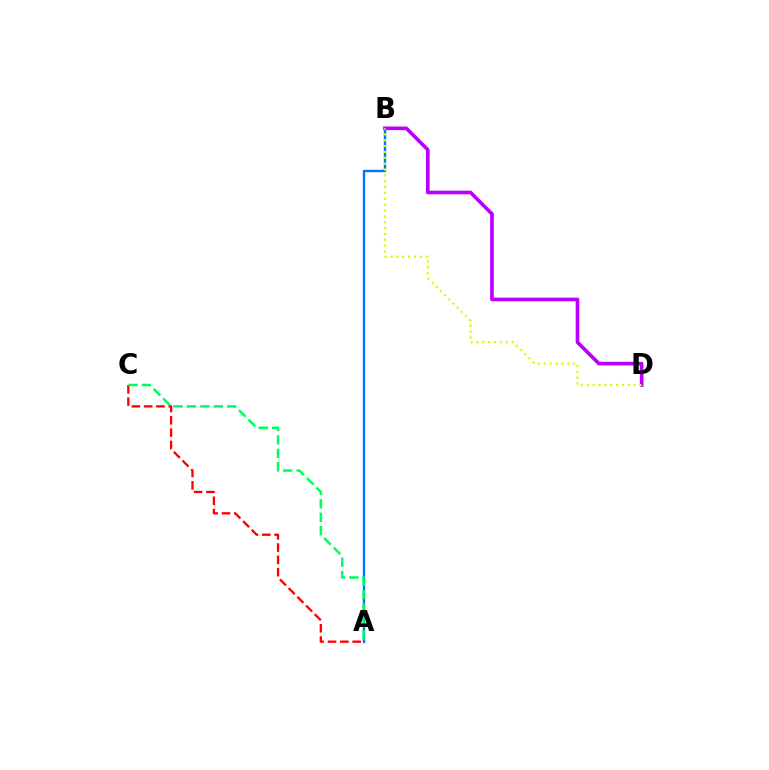{('A', 'B'): [{'color': '#0074ff', 'line_style': 'solid', 'thickness': 1.72}], ('B', 'D'): [{'color': '#b900ff', 'line_style': 'solid', 'thickness': 2.63}, {'color': '#d1ff00', 'line_style': 'dotted', 'thickness': 1.59}], ('A', 'C'): [{'color': '#ff0000', 'line_style': 'dashed', 'thickness': 1.67}, {'color': '#00ff5c', 'line_style': 'dashed', 'thickness': 1.83}]}